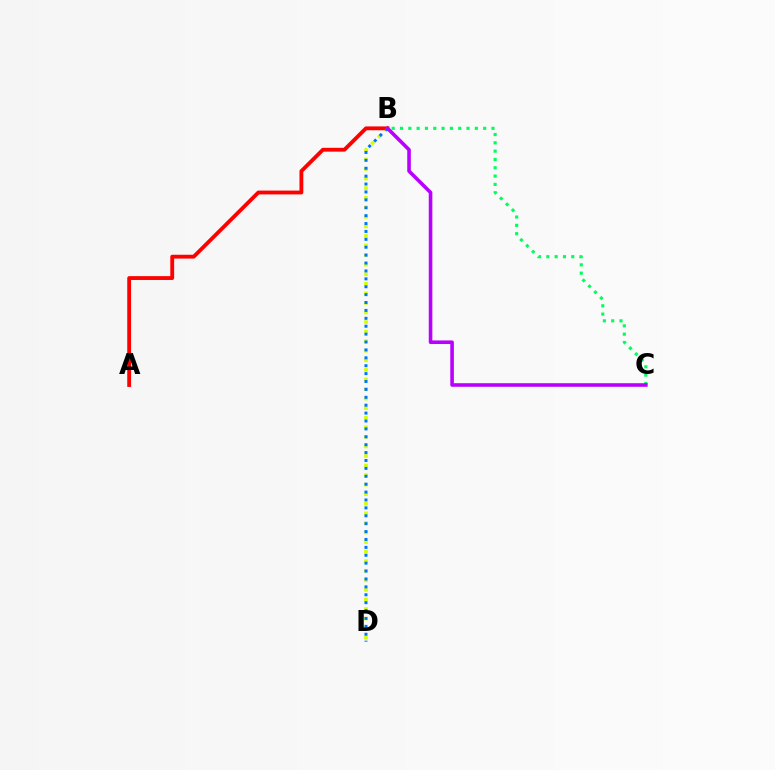{('B', 'D'): [{'color': '#d1ff00', 'line_style': 'dotted', 'thickness': 2.6}, {'color': '#0074ff', 'line_style': 'dotted', 'thickness': 2.15}], ('B', 'C'): [{'color': '#00ff5c', 'line_style': 'dotted', 'thickness': 2.26}, {'color': '#b900ff', 'line_style': 'solid', 'thickness': 2.58}], ('A', 'B'): [{'color': '#ff0000', 'line_style': 'solid', 'thickness': 2.76}]}